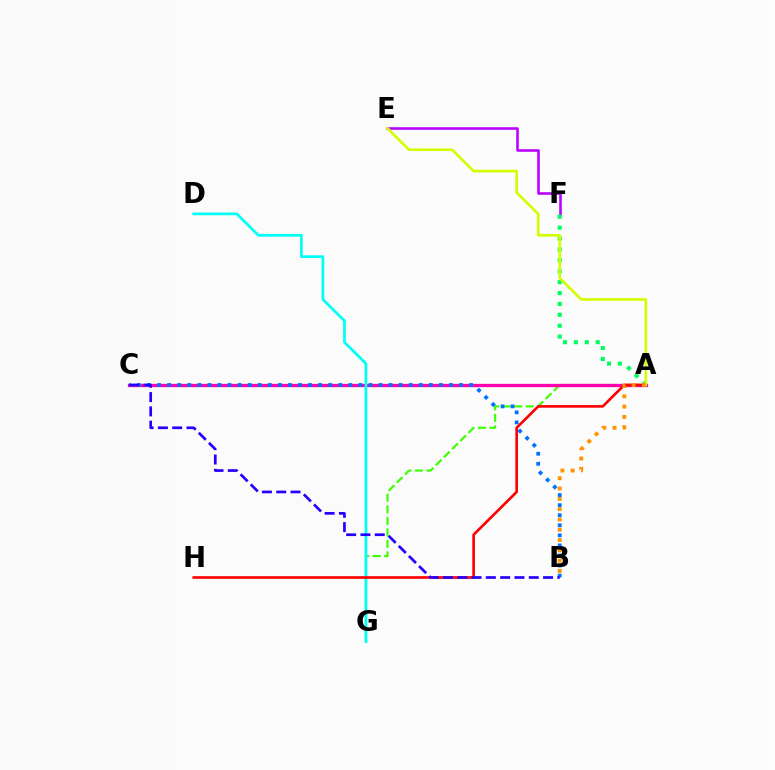{('A', 'G'): [{'color': '#3dff00', 'line_style': 'dashed', 'thickness': 1.57}], ('E', 'F'): [{'color': '#b900ff', 'line_style': 'solid', 'thickness': 1.85}], ('A', 'C'): [{'color': '#ff00ac', 'line_style': 'solid', 'thickness': 2.36}], ('A', 'F'): [{'color': '#00ff5c', 'line_style': 'dotted', 'thickness': 2.96}], ('B', 'C'): [{'color': '#0074ff', 'line_style': 'dotted', 'thickness': 2.73}, {'color': '#2500ff', 'line_style': 'dashed', 'thickness': 1.94}], ('D', 'G'): [{'color': '#00fff6', 'line_style': 'solid', 'thickness': 1.96}], ('A', 'H'): [{'color': '#ff0000', 'line_style': 'solid', 'thickness': 1.91}], ('A', 'E'): [{'color': '#d1ff00', 'line_style': 'solid', 'thickness': 1.9}], ('A', 'B'): [{'color': '#ff9400', 'line_style': 'dotted', 'thickness': 2.8}]}